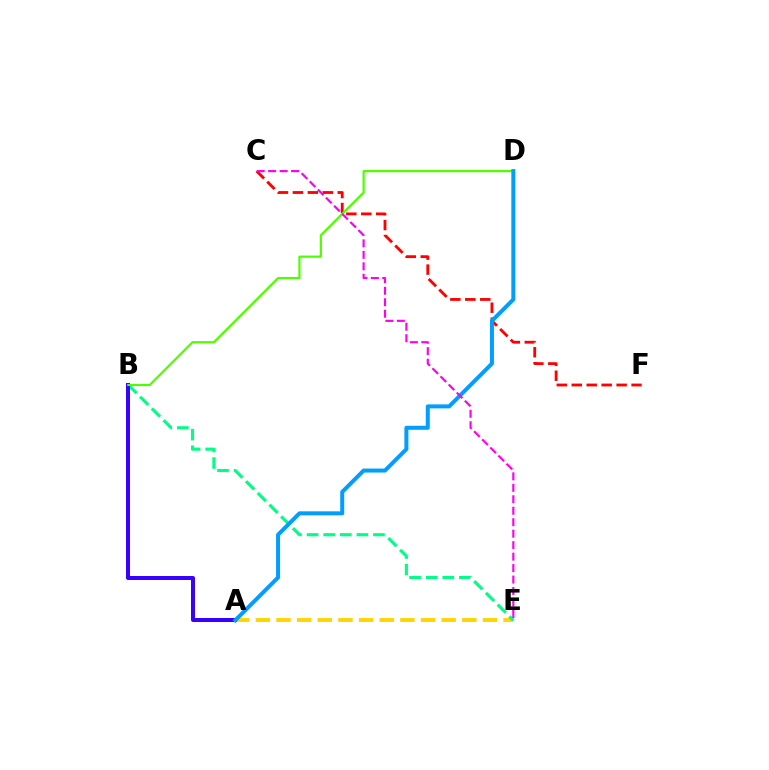{('C', 'F'): [{'color': '#ff0000', 'line_style': 'dashed', 'thickness': 2.03}], ('A', 'E'): [{'color': '#ffd500', 'line_style': 'dashed', 'thickness': 2.8}], ('B', 'E'): [{'color': '#00ff86', 'line_style': 'dashed', 'thickness': 2.25}], ('A', 'B'): [{'color': '#3700ff', 'line_style': 'solid', 'thickness': 2.89}], ('B', 'D'): [{'color': '#4fff00', 'line_style': 'solid', 'thickness': 1.58}], ('A', 'D'): [{'color': '#009eff', 'line_style': 'solid', 'thickness': 2.88}], ('C', 'E'): [{'color': '#ff00ed', 'line_style': 'dashed', 'thickness': 1.56}]}